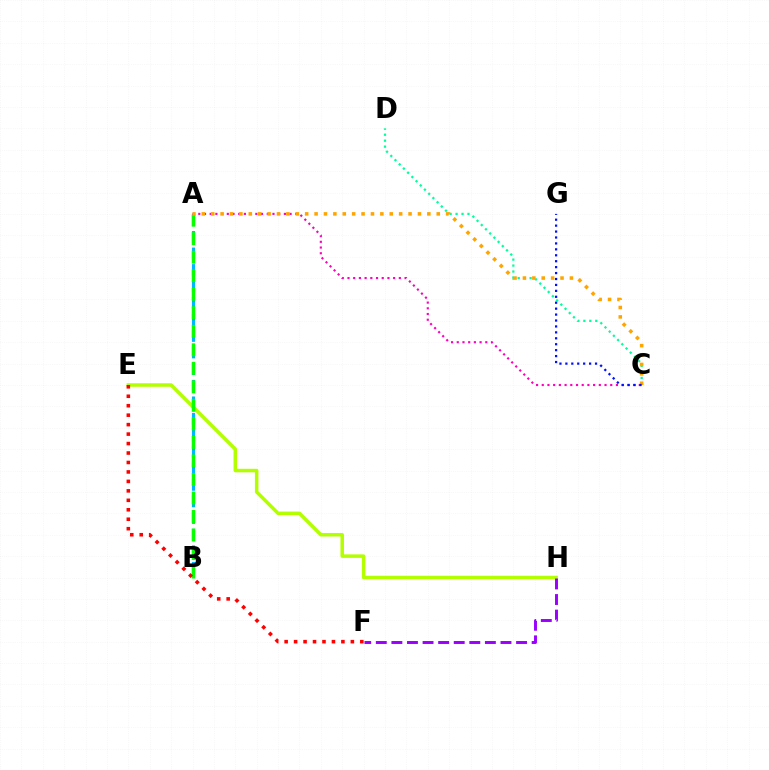{('E', 'H'): [{'color': '#b3ff00', 'line_style': 'solid', 'thickness': 2.52}], ('A', 'B'): [{'color': '#00b5ff', 'line_style': 'dashed', 'thickness': 2.25}, {'color': '#08ff00', 'line_style': 'dashed', 'thickness': 2.52}], ('C', 'D'): [{'color': '#00ff9d', 'line_style': 'dotted', 'thickness': 1.62}], ('F', 'H'): [{'color': '#9b00ff', 'line_style': 'dashed', 'thickness': 2.12}], ('A', 'C'): [{'color': '#ff00bd', 'line_style': 'dotted', 'thickness': 1.55}, {'color': '#ffa500', 'line_style': 'dotted', 'thickness': 2.55}], ('E', 'F'): [{'color': '#ff0000', 'line_style': 'dotted', 'thickness': 2.57}], ('C', 'G'): [{'color': '#0010ff', 'line_style': 'dotted', 'thickness': 1.61}]}